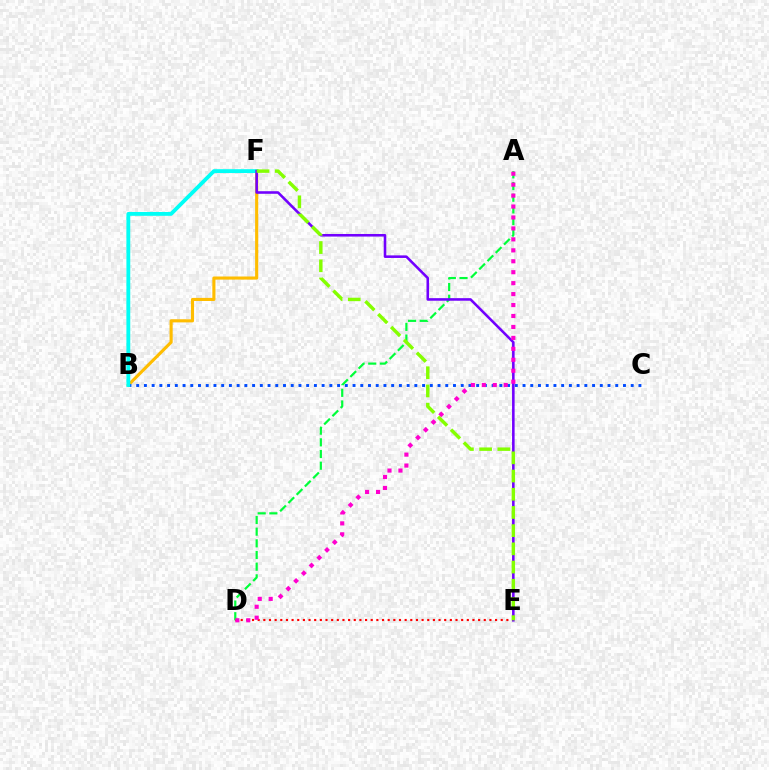{('B', 'F'): [{'color': '#ffbd00', 'line_style': 'solid', 'thickness': 2.24}, {'color': '#00fff6', 'line_style': 'solid', 'thickness': 2.76}], ('B', 'C'): [{'color': '#004bff', 'line_style': 'dotted', 'thickness': 2.1}], ('D', 'E'): [{'color': '#ff0000', 'line_style': 'dotted', 'thickness': 1.54}], ('A', 'D'): [{'color': '#00ff39', 'line_style': 'dashed', 'thickness': 1.59}, {'color': '#ff00cf', 'line_style': 'dotted', 'thickness': 2.97}], ('E', 'F'): [{'color': '#7200ff', 'line_style': 'solid', 'thickness': 1.86}, {'color': '#84ff00', 'line_style': 'dashed', 'thickness': 2.47}]}